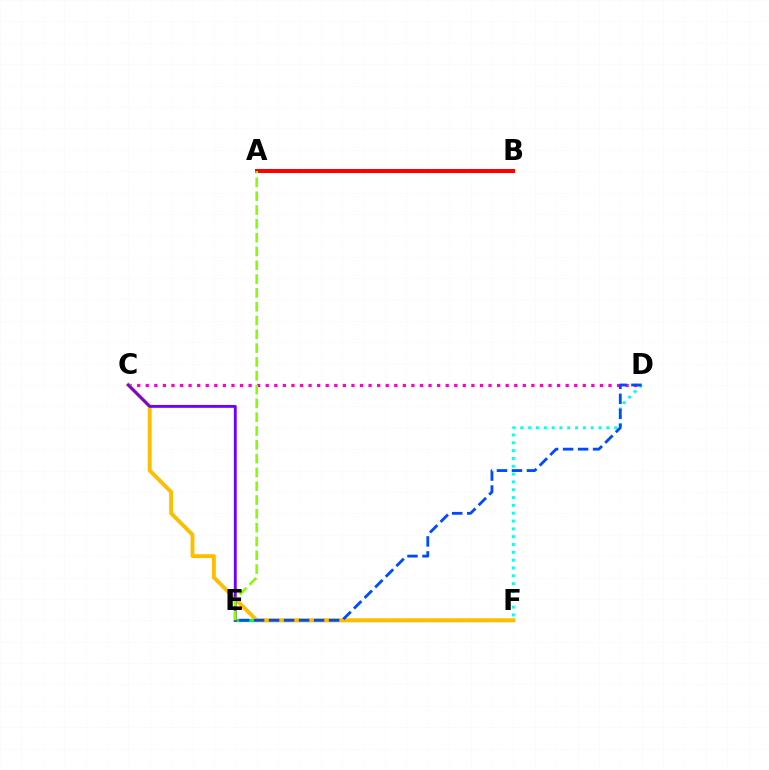{('E', 'F'): [{'color': '#00ff39', 'line_style': 'solid', 'thickness': 2.36}], ('C', 'D'): [{'color': '#ff00cf', 'line_style': 'dotted', 'thickness': 2.33}], ('D', 'F'): [{'color': '#00fff6', 'line_style': 'dotted', 'thickness': 2.13}], ('C', 'F'): [{'color': '#ffbd00', 'line_style': 'solid', 'thickness': 2.79}], ('C', 'E'): [{'color': '#7200ff', 'line_style': 'solid', 'thickness': 2.08}], ('A', 'B'): [{'color': '#ff0000', 'line_style': 'solid', 'thickness': 2.89}], ('D', 'E'): [{'color': '#004bff', 'line_style': 'dashed', 'thickness': 2.04}], ('A', 'E'): [{'color': '#84ff00', 'line_style': 'dashed', 'thickness': 1.88}]}